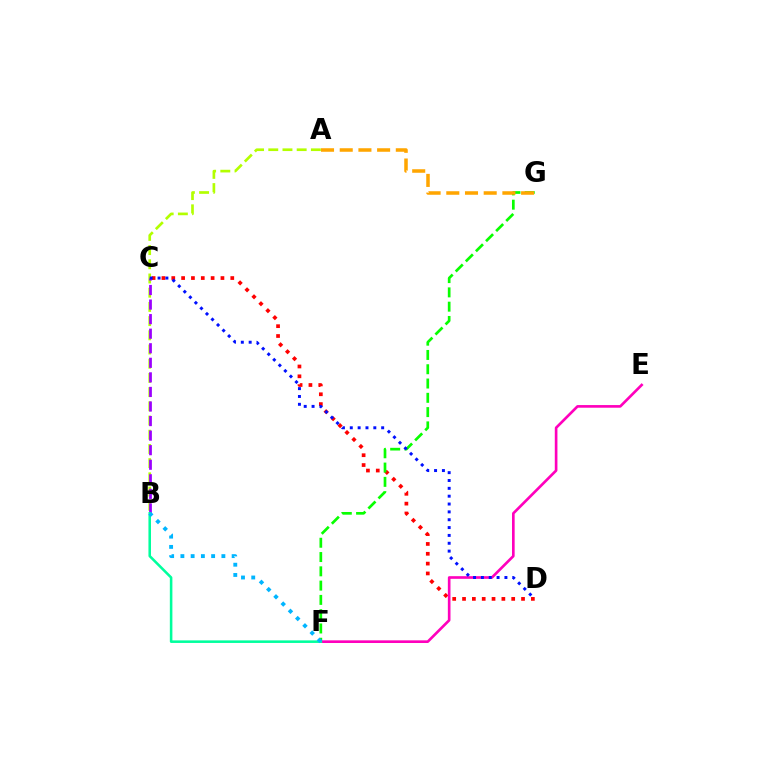{('C', 'D'): [{'color': '#ff0000', 'line_style': 'dotted', 'thickness': 2.67}, {'color': '#0010ff', 'line_style': 'dotted', 'thickness': 2.13}], ('F', 'G'): [{'color': '#08ff00', 'line_style': 'dashed', 'thickness': 1.94}], ('A', 'B'): [{'color': '#b3ff00', 'line_style': 'dashed', 'thickness': 1.93}], ('E', 'F'): [{'color': '#ff00bd', 'line_style': 'solid', 'thickness': 1.91}], ('B', 'C'): [{'color': '#9b00ff', 'line_style': 'dashed', 'thickness': 1.98}], ('B', 'F'): [{'color': '#00ff9d', 'line_style': 'solid', 'thickness': 1.84}, {'color': '#00b5ff', 'line_style': 'dotted', 'thickness': 2.78}], ('A', 'G'): [{'color': '#ffa500', 'line_style': 'dashed', 'thickness': 2.54}]}